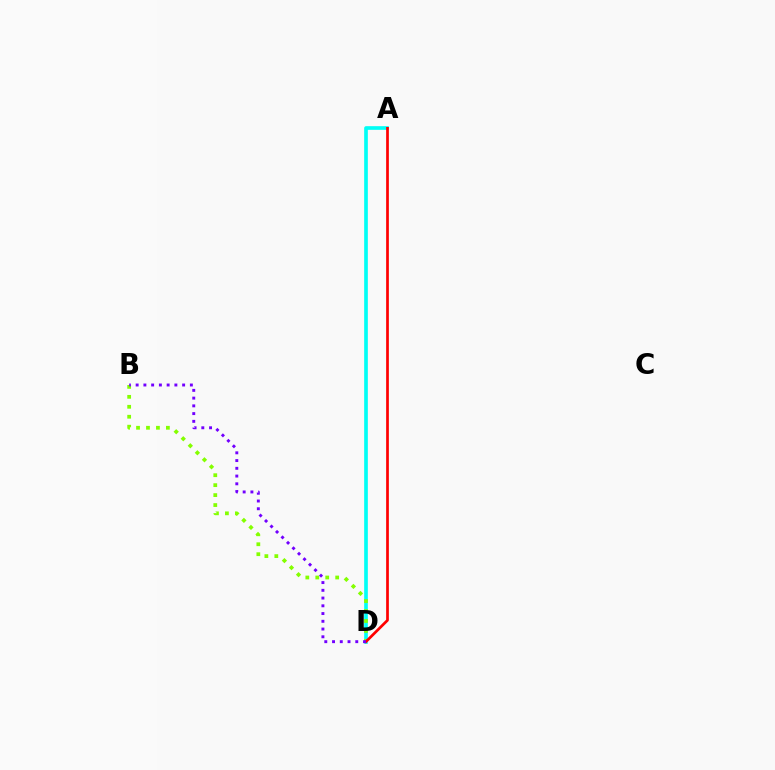{('A', 'D'): [{'color': '#00fff6', 'line_style': 'solid', 'thickness': 2.63}, {'color': '#ff0000', 'line_style': 'solid', 'thickness': 1.95}], ('B', 'D'): [{'color': '#84ff00', 'line_style': 'dotted', 'thickness': 2.7}, {'color': '#7200ff', 'line_style': 'dotted', 'thickness': 2.1}]}